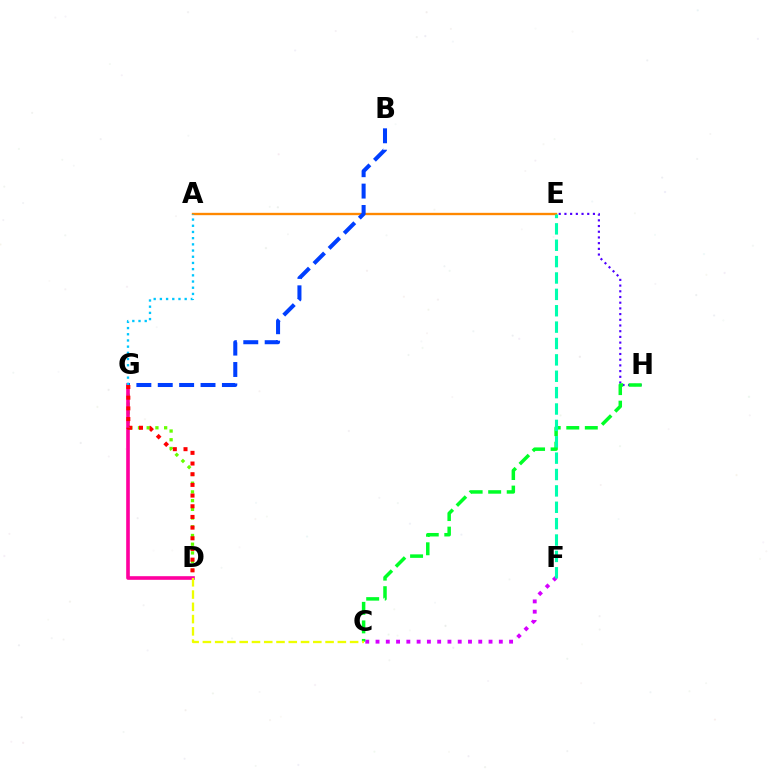{('C', 'F'): [{'color': '#d600ff', 'line_style': 'dotted', 'thickness': 2.79}], ('D', 'G'): [{'color': '#66ff00', 'line_style': 'dotted', 'thickness': 2.37}, {'color': '#ff00a0', 'line_style': 'solid', 'thickness': 2.61}, {'color': '#ff0000', 'line_style': 'dotted', 'thickness': 2.9}], ('A', 'E'): [{'color': '#ff8800', 'line_style': 'solid', 'thickness': 1.69}], ('E', 'H'): [{'color': '#4f00ff', 'line_style': 'dotted', 'thickness': 1.55}], ('C', 'H'): [{'color': '#00ff27', 'line_style': 'dashed', 'thickness': 2.52}], ('B', 'G'): [{'color': '#003fff', 'line_style': 'dashed', 'thickness': 2.91}], ('C', 'D'): [{'color': '#eeff00', 'line_style': 'dashed', 'thickness': 1.67}], ('E', 'F'): [{'color': '#00ffaf', 'line_style': 'dashed', 'thickness': 2.22}], ('A', 'G'): [{'color': '#00c7ff', 'line_style': 'dotted', 'thickness': 1.68}]}